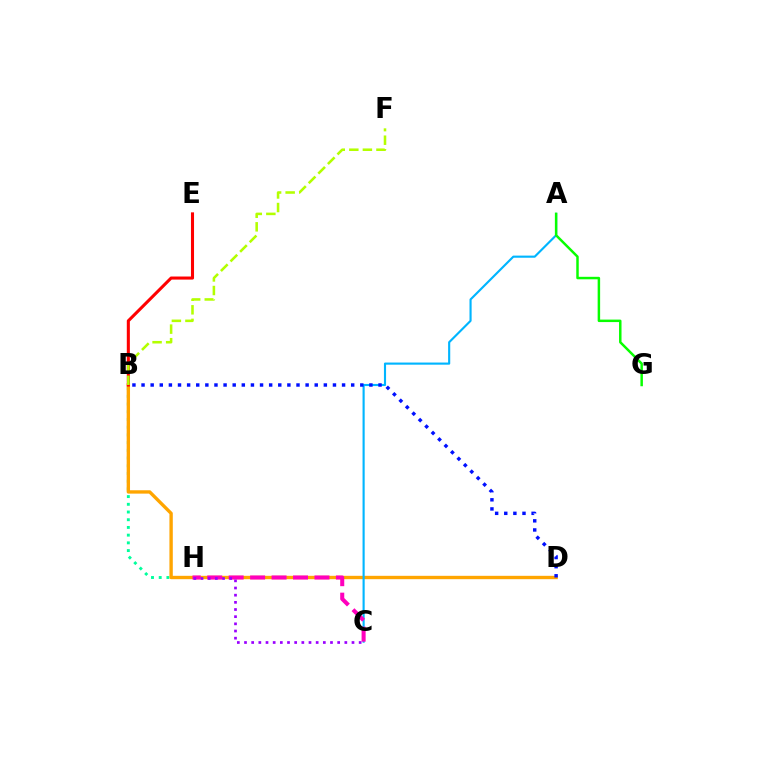{('B', 'H'): [{'color': '#00ff9d', 'line_style': 'dotted', 'thickness': 2.1}], ('B', 'D'): [{'color': '#ffa500', 'line_style': 'solid', 'thickness': 2.42}, {'color': '#0010ff', 'line_style': 'dotted', 'thickness': 2.48}], ('A', 'C'): [{'color': '#00b5ff', 'line_style': 'solid', 'thickness': 1.54}], ('B', 'E'): [{'color': '#ff0000', 'line_style': 'solid', 'thickness': 2.21}], ('C', 'H'): [{'color': '#ff00bd', 'line_style': 'dashed', 'thickness': 2.91}, {'color': '#9b00ff', 'line_style': 'dotted', 'thickness': 1.95}], ('B', 'F'): [{'color': '#b3ff00', 'line_style': 'dashed', 'thickness': 1.84}], ('A', 'G'): [{'color': '#08ff00', 'line_style': 'solid', 'thickness': 1.78}]}